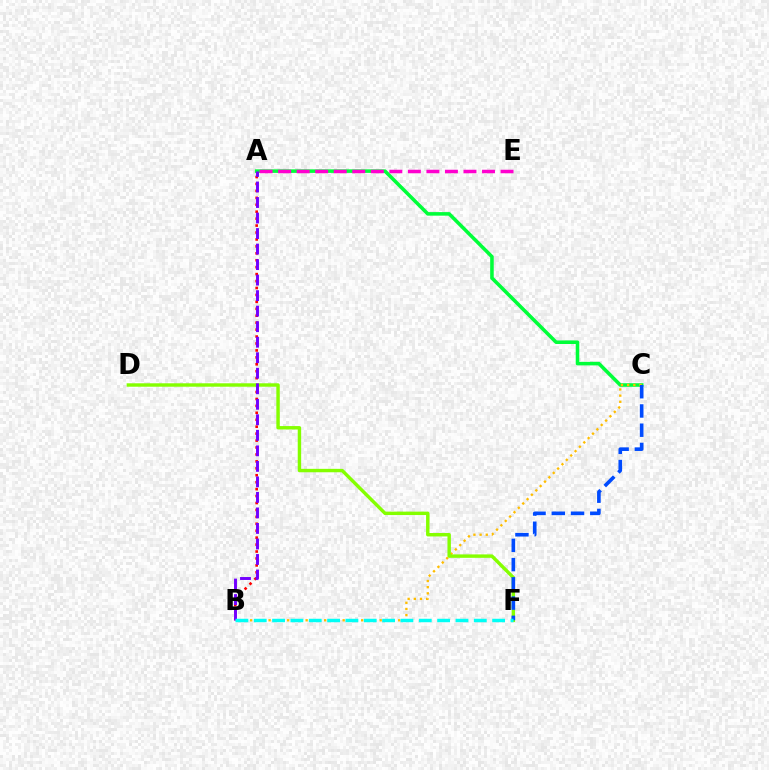{('A', 'B'): [{'color': '#ff0000', 'line_style': 'dotted', 'thickness': 1.88}, {'color': '#7200ff', 'line_style': 'dashed', 'thickness': 2.11}], ('A', 'C'): [{'color': '#00ff39', 'line_style': 'solid', 'thickness': 2.56}], ('B', 'C'): [{'color': '#ffbd00', 'line_style': 'dotted', 'thickness': 1.68}], ('A', 'E'): [{'color': '#ff00cf', 'line_style': 'dashed', 'thickness': 2.52}], ('D', 'F'): [{'color': '#84ff00', 'line_style': 'solid', 'thickness': 2.46}], ('C', 'F'): [{'color': '#004bff', 'line_style': 'dashed', 'thickness': 2.61}], ('B', 'F'): [{'color': '#00fff6', 'line_style': 'dashed', 'thickness': 2.49}]}